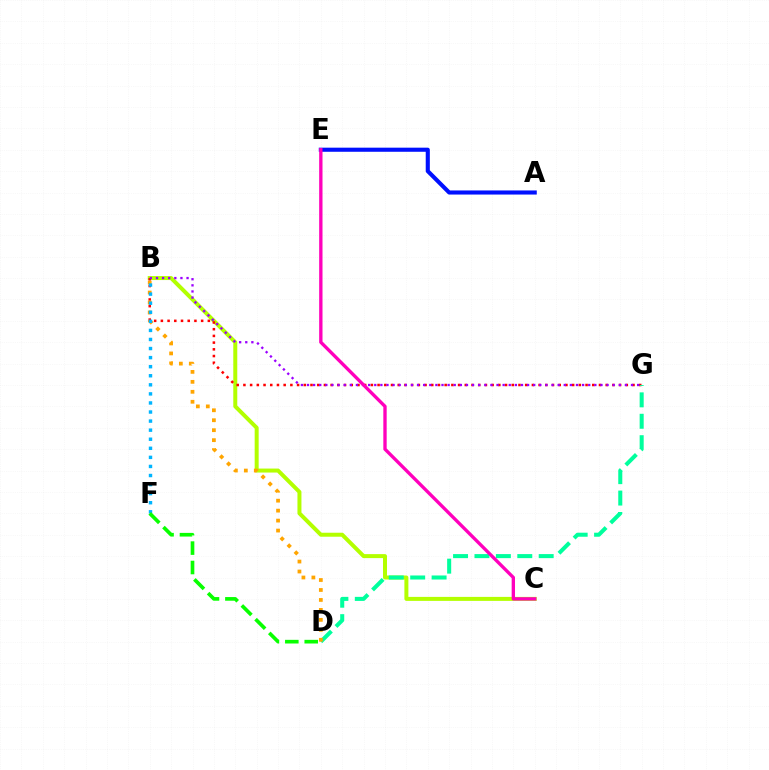{('A', 'E'): [{'color': '#0010ff', 'line_style': 'solid', 'thickness': 2.95}], ('B', 'C'): [{'color': '#b3ff00', 'line_style': 'solid', 'thickness': 2.87}], ('B', 'G'): [{'color': '#ff0000', 'line_style': 'dotted', 'thickness': 1.82}, {'color': '#9b00ff', 'line_style': 'dotted', 'thickness': 1.66}], ('D', 'G'): [{'color': '#00ff9d', 'line_style': 'dashed', 'thickness': 2.91}], ('B', 'D'): [{'color': '#ffa500', 'line_style': 'dotted', 'thickness': 2.71}], ('B', 'F'): [{'color': '#00b5ff', 'line_style': 'dotted', 'thickness': 2.46}], ('C', 'E'): [{'color': '#ff00bd', 'line_style': 'solid', 'thickness': 2.41}], ('D', 'F'): [{'color': '#08ff00', 'line_style': 'dashed', 'thickness': 2.64}]}